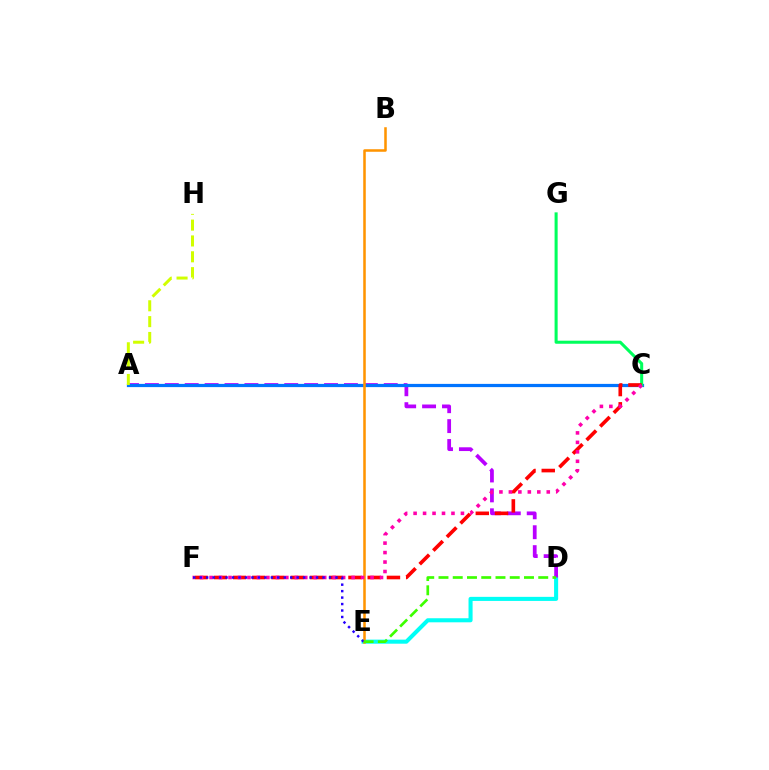{('D', 'E'): [{'color': '#00fff6', 'line_style': 'solid', 'thickness': 2.93}, {'color': '#3dff00', 'line_style': 'dashed', 'thickness': 1.94}], ('A', 'D'): [{'color': '#b900ff', 'line_style': 'dashed', 'thickness': 2.7}], ('A', 'C'): [{'color': '#0074ff', 'line_style': 'solid', 'thickness': 2.32}], ('C', 'G'): [{'color': '#00ff5c', 'line_style': 'solid', 'thickness': 2.2}], ('A', 'H'): [{'color': '#d1ff00', 'line_style': 'dashed', 'thickness': 2.15}], ('B', 'E'): [{'color': '#ff9400', 'line_style': 'solid', 'thickness': 1.83}], ('C', 'F'): [{'color': '#ff0000', 'line_style': 'dashed', 'thickness': 2.61}, {'color': '#ff00ac', 'line_style': 'dotted', 'thickness': 2.57}], ('E', 'F'): [{'color': '#2500ff', 'line_style': 'dotted', 'thickness': 1.76}]}